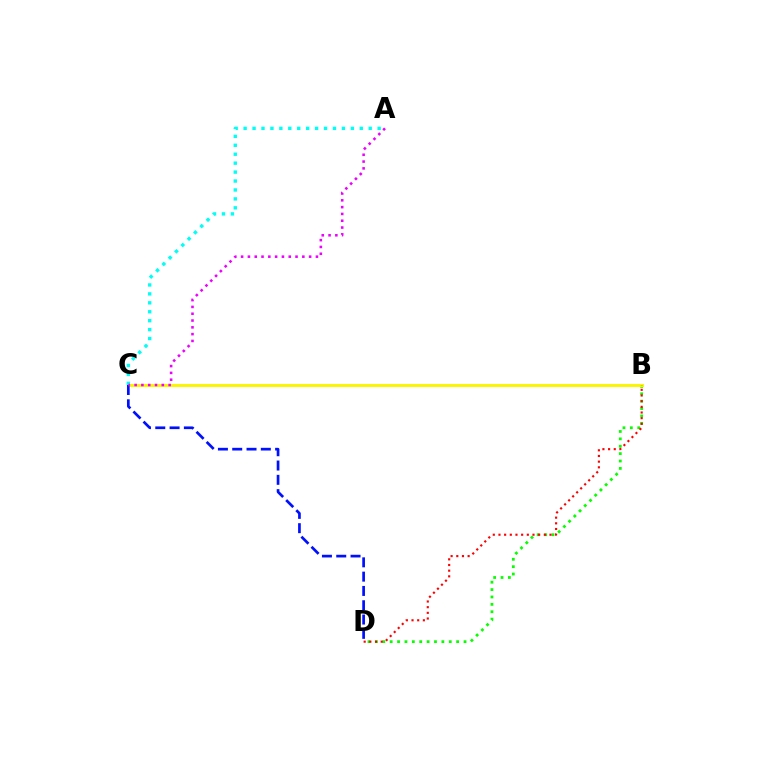{('B', 'D'): [{'color': '#08ff00', 'line_style': 'dotted', 'thickness': 2.01}, {'color': '#ff0000', 'line_style': 'dotted', 'thickness': 1.54}], ('B', 'C'): [{'color': '#fcf500', 'line_style': 'solid', 'thickness': 2.11}], ('A', 'C'): [{'color': '#00fff6', 'line_style': 'dotted', 'thickness': 2.43}, {'color': '#ee00ff', 'line_style': 'dotted', 'thickness': 1.85}], ('C', 'D'): [{'color': '#0010ff', 'line_style': 'dashed', 'thickness': 1.94}]}